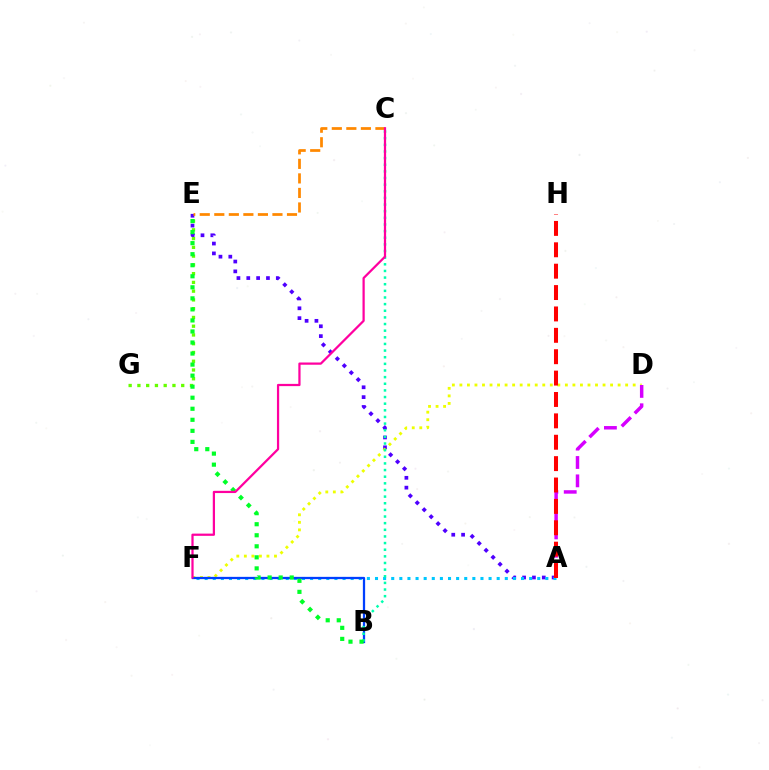{('A', 'E'): [{'color': '#4f00ff', 'line_style': 'dotted', 'thickness': 2.67}], ('E', 'G'): [{'color': '#66ff00', 'line_style': 'dotted', 'thickness': 2.38}], ('A', 'F'): [{'color': '#00c7ff', 'line_style': 'dotted', 'thickness': 2.2}], ('D', 'F'): [{'color': '#eeff00', 'line_style': 'dotted', 'thickness': 2.05}], ('A', 'D'): [{'color': '#d600ff', 'line_style': 'dashed', 'thickness': 2.49}], ('B', 'F'): [{'color': '#003fff', 'line_style': 'solid', 'thickness': 1.63}], ('B', 'C'): [{'color': '#00ffaf', 'line_style': 'dotted', 'thickness': 1.8}], ('B', 'E'): [{'color': '#00ff27', 'line_style': 'dotted', 'thickness': 3.0}], ('C', 'E'): [{'color': '#ff8800', 'line_style': 'dashed', 'thickness': 1.97}], ('A', 'H'): [{'color': '#ff0000', 'line_style': 'dashed', 'thickness': 2.9}], ('C', 'F'): [{'color': '#ff00a0', 'line_style': 'solid', 'thickness': 1.61}]}